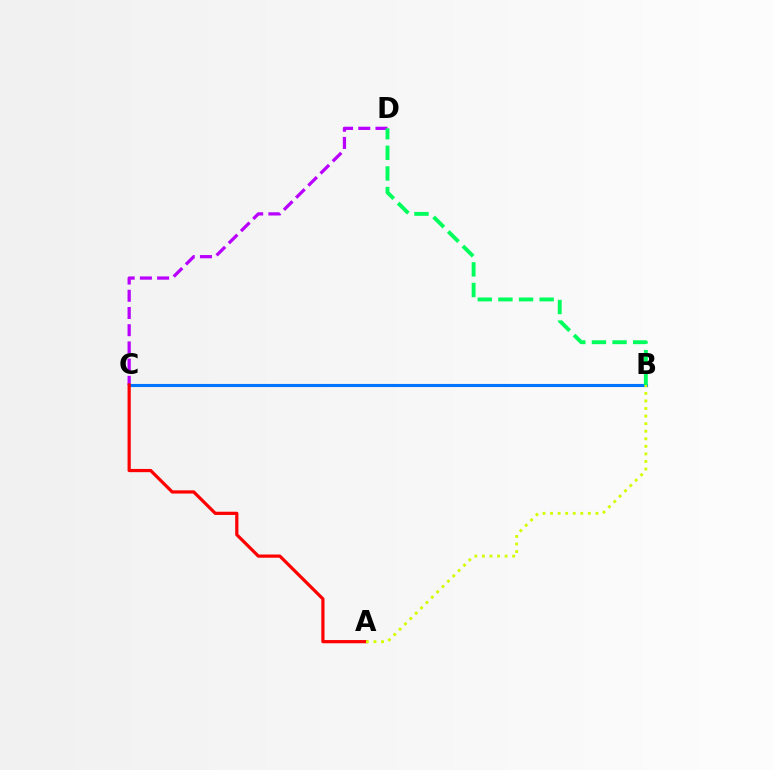{('C', 'D'): [{'color': '#b900ff', 'line_style': 'dashed', 'thickness': 2.34}], ('B', 'C'): [{'color': '#0074ff', 'line_style': 'solid', 'thickness': 2.24}], ('B', 'D'): [{'color': '#00ff5c', 'line_style': 'dashed', 'thickness': 2.8}], ('A', 'C'): [{'color': '#ff0000', 'line_style': 'solid', 'thickness': 2.31}], ('A', 'B'): [{'color': '#d1ff00', 'line_style': 'dotted', 'thickness': 2.06}]}